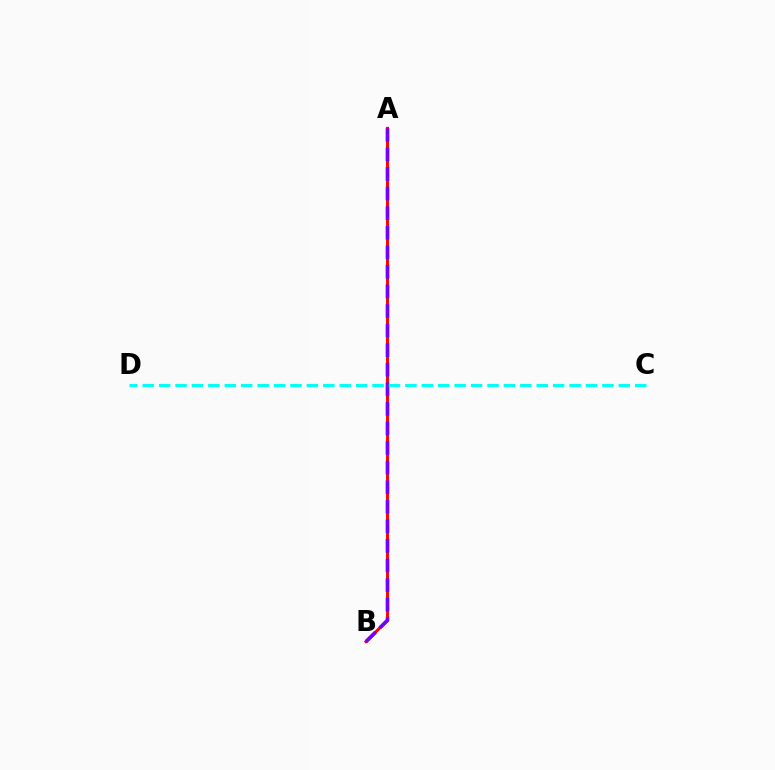{('A', 'B'): [{'color': '#84ff00', 'line_style': 'dashed', 'thickness': 1.79}, {'color': '#ff0000', 'line_style': 'solid', 'thickness': 2.12}, {'color': '#7200ff', 'line_style': 'dashed', 'thickness': 2.66}], ('C', 'D'): [{'color': '#00fff6', 'line_style': 'dashed', 'thickness': 2.23}]}